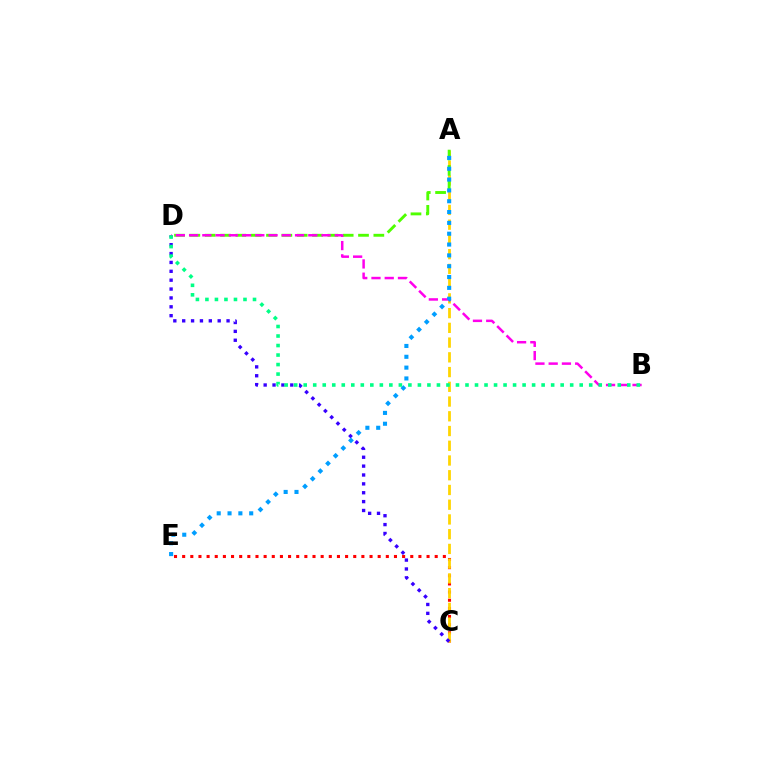{('C', 'E'): [{'color': '#ff0000', 'line_style': 'dotted', 'thickness': 2.21}], ('A', 'C'): [{'color': '#ffd500', 'line_style': 'dashed', 'thickness': 2.0}], ('C', 'D'): [{'color': '#3700ff', 'line_style': 'dotted', 'thickness': 2.41}], ('A', 'D'): [{'color': '#4fff00', 'line_style': 'dashed', 'thickness': 2.08}], ('B', 'D'): [{'color': '#ff00ed', 'line_style': 'dashed', 'thickness': 1.8}, {'color': '#00ff86', 'line_style': 'dotted', 'thickness': 2.59}], ('A', 'E'): [{'color': '#009eff', 'line_style': 'dotted', 'thickness': 2.94}]}